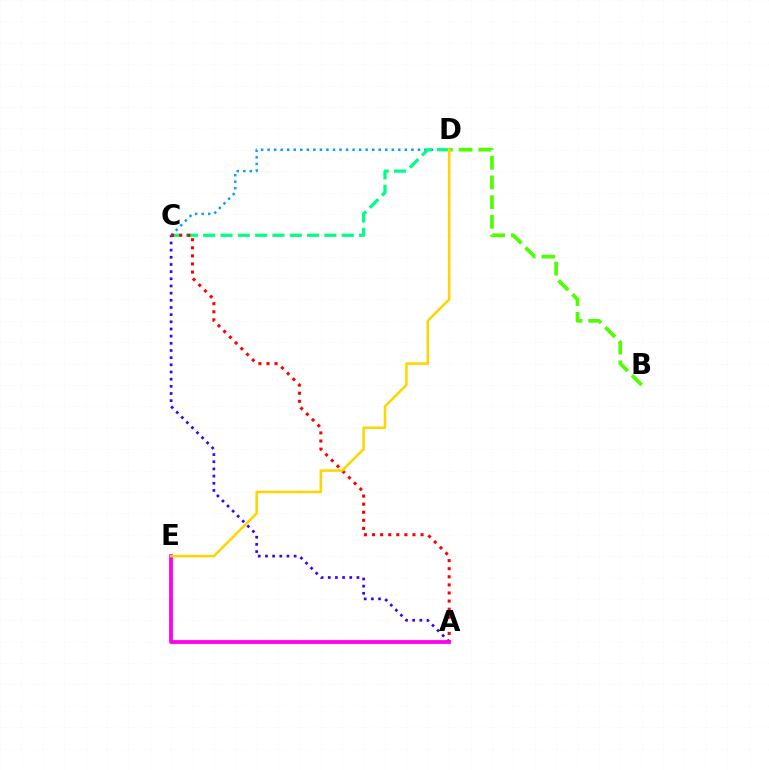{('C', 'D'): [{'color': '#009eff', 'line_style': 'dotted', 'thickness': 1.78}, {'color': '#00ff86', 'line_style': 'dashed', 'thickness': 2.35}], ('A', 'C'): [{'color': '#3700ff', 'line_style': 'dotted', 'thickness': 1.95}, {'color': '#ff0000', 'line_style': 'dotted', 'thickness': 2.2}], ('B', 'D'): [{'color': '#4fff00', 'line_style': 'dashed', 'thickness': 2.67}], ('A', 'E'): [{'color': '#ff00ed', 'line_style': 'solid', 'thickness': 2.71}], ('D', 'E'): [{'color': '#ffd500', 'line_style': 'solid', 'thickness': 1.82}]}